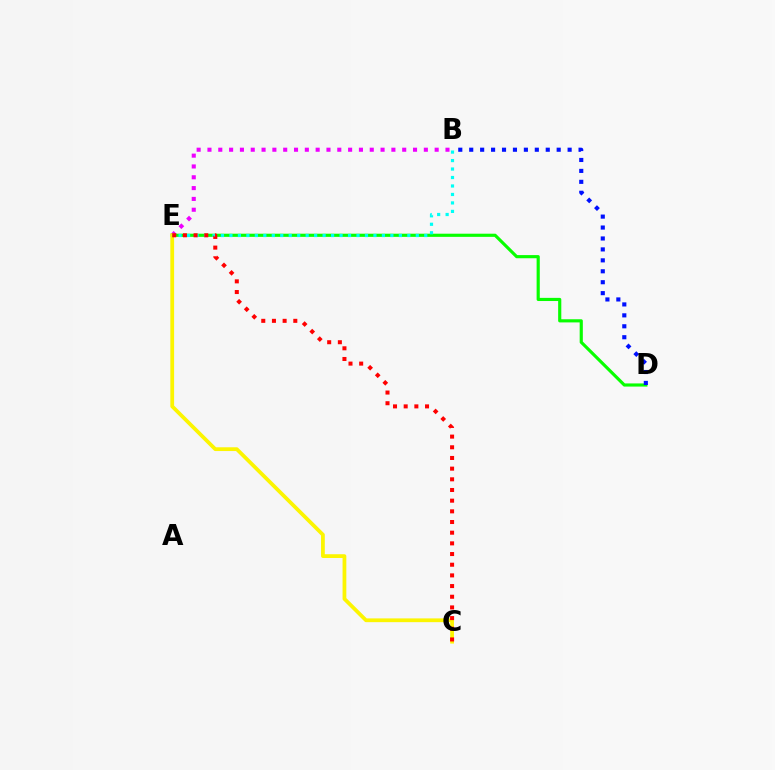{('B', 'E'): [{'color': '#ee00ff', 'line_style': 'dotted', 'thickness': 2.94}, {'color': '#00fff6', 'line_style': 'dotted', 'thickness': 2.3}], ('D', 'E'): [{'color': '#08ff00', 'line_style': 'solid', 'thickness': 2.27}], ('C', 'E'): [{'color': '#fcf500', 'line_style': 'solid', 'thickness': 2.71}, {'color': '#ff0000', 'line_style': 'dotted', 'thickness': 2.9}], ('B', 'D'): [{'color': '#0010ff', 'line_style': 'dotted', 'thickness': 2.97}]}